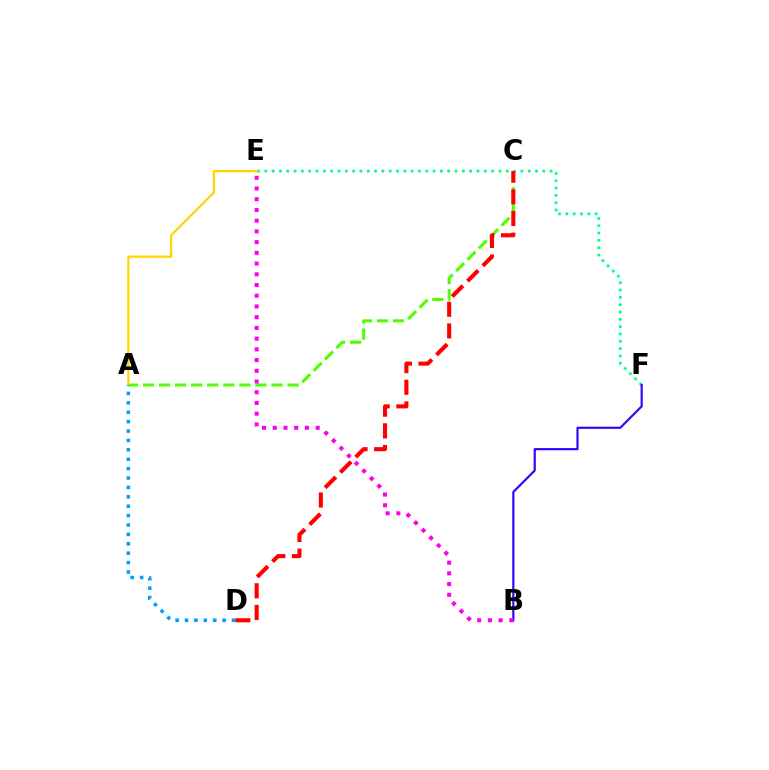{('E', 'F'): [{'color': '#00ff86', 'line_style': 'dotted', 'thickness': 1.99}], ('A', 'C'): [{'color': '#4fff00', 'line_style': 'dashed', 'thickness': 2.18}], ('B', 'F'): [{'color': '#3700ff', 'line_style': 'solid', 'thickness': 1.56}], ('A', 'E'): [{'color': '#ffd500', 'line_style': 'solid', 'thickness': 1.63}], ('B', 'E'): [{'color': '#ff00ed', 'line_style': 'dotted', 'thickness': 2.91}], ('C', 'D'): [{'color': '#ff0000', 'line_style': 'dashed', 'thickness': 2.94}], ('A', 'D'): [{'color': '#009eff', 'line_style': 'dotted', 'thickness': 2.55}]}